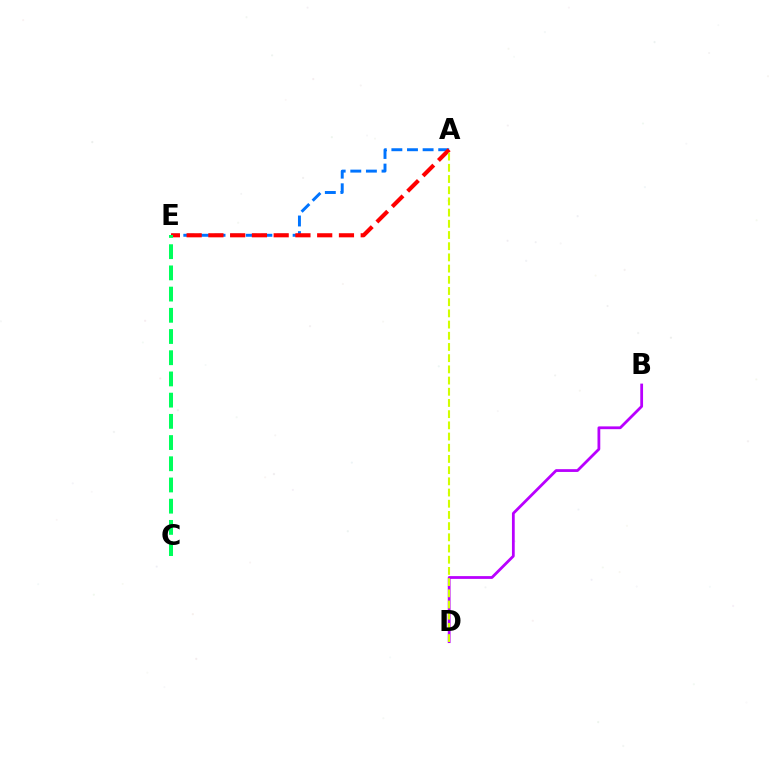{('A', 'E'): [{'color': '#0074ff', 'line_style': 'dashed', 'thickness': 2.12}, {'color': '#ff0000', 'line_style': 'dashed', 'thickness': 2.96}], ('B', 'D'): [{'color': '#b900ff', 'line_style': 'solid', 'thickness': 2.0}], ('C', 'E'): [{'color': '#00ff5c', 'line_style': 'dashed', 'thickness': 2.88}], ('A', 'D'): [{'color': '#d1ff00', 'line_style': 'dashed', 'thickness': 1.52}]}